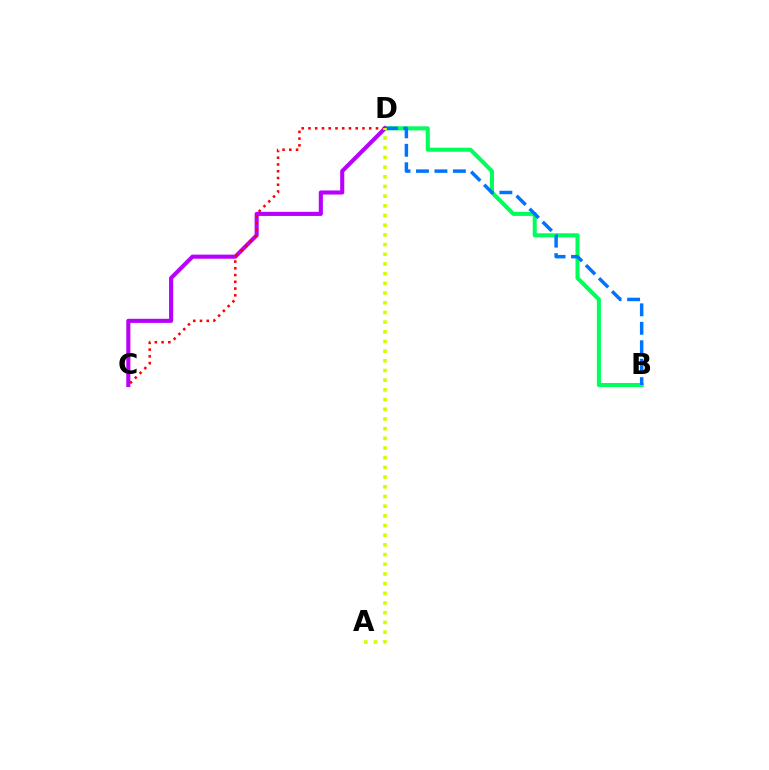{('B', 'D'): [{'color': '#00ff5c', 'line_style': 'solid', 'thickness': 2.92}, {'color': '#0074ff', 'line_style': 'dashed', 'thickness': 2.51}], ('C', 'D'): [{'color': '#b900ff', 'line_style': 'solid', 'thickness': 2.95}, {'color': '#ff0000', 'line_style': 'dotted', 'thickness': 1.83}], ('A', 'D'): [{'color': '#d1ff00', 'line_style': 'dotted', 'thickness': 2.63}]}